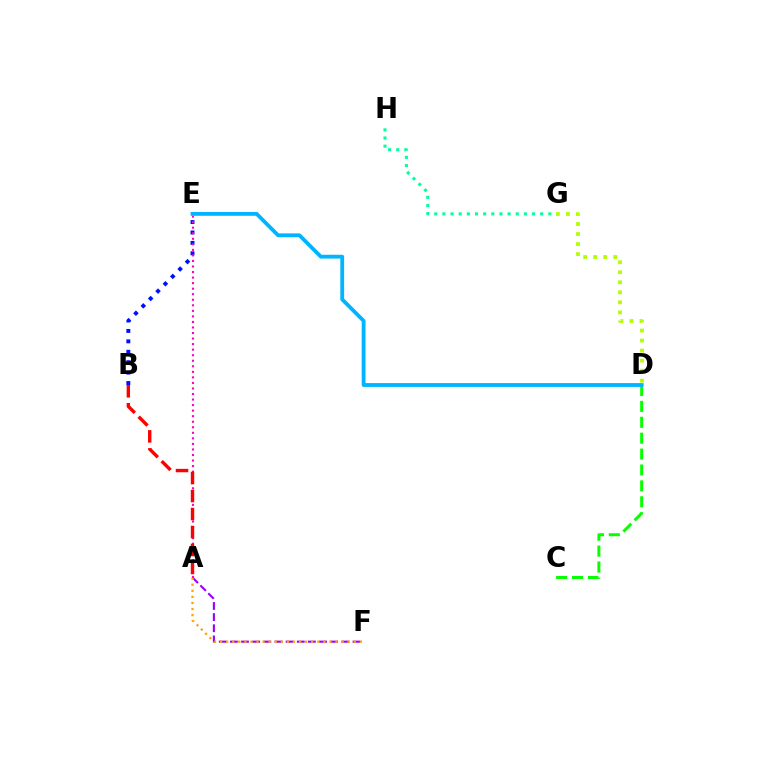{('B', 'E'): [{'color': '#0010ff', 'line_style': 'dotted', 'thickness': 2.83}], ('A', 'F'): [{'color': '#9b00ff', 'line_style': 'dashed', 'thickness': 1.51}, {'color': '#ffa500', 'line_style': 'dotted', 'thickness': 1.65}], ('C', 'D'): [{'color': '#08ff00', 'line_style': 'dashed', 'thickness': 2.16}], ('D', 'G'): [{'color': '#b3ff00', 'line_style': 'dotted', 'thickness': 2.73}], ('A', 'E'): [{'color': '#ff00bd', 'line_style': 'dotted', 'thickness': 1.51}], ('G', 'H'): [{'color': '#00ff9d', 'line_style': 'dotted', 'thickness': 2.21}], ('A', 'B'): [{'color': '#ff0000', 'line_style': 'dashed', 'thickness': 2.44}], ('D', 'E'): [{'color': '#00b5ff', 'line_style': 'solid', 'thickness': 2.75}]}